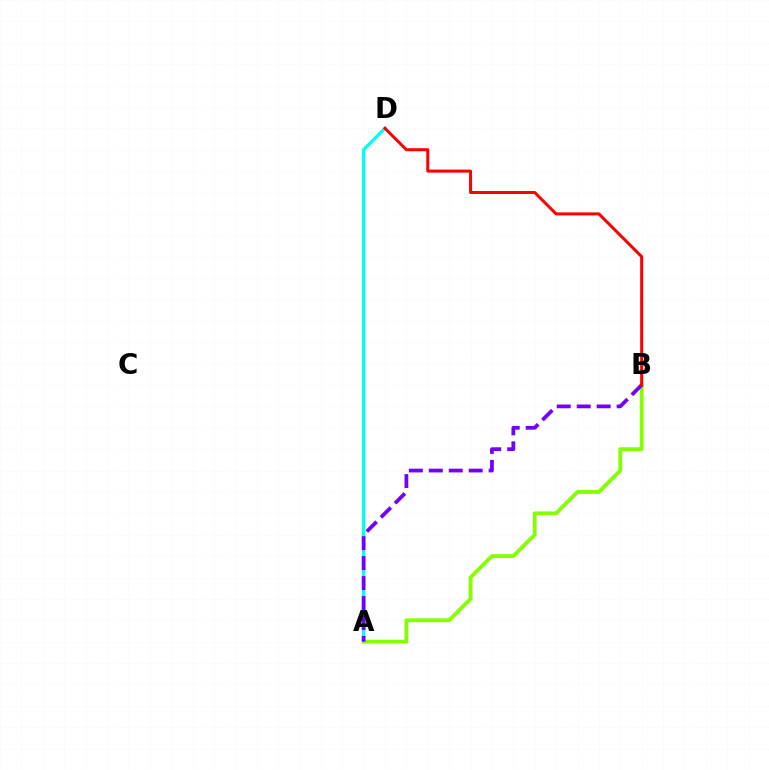{('A', 'D'): [{'color': '#00fff6', 'line_style': 'solid', 'thickness': 2.37}], ('A', 'B'): [{'color': '#84ff00', 'line_style': 'solid', 'thickness': 2.76}, {'color': '#7200ff', 'line_style': 'dashed', 'thickness': 2.71}], ('B', 'D'): [{'color': '#ff0000', 'line_style': 'solid', 'thickness': 2.17}]}